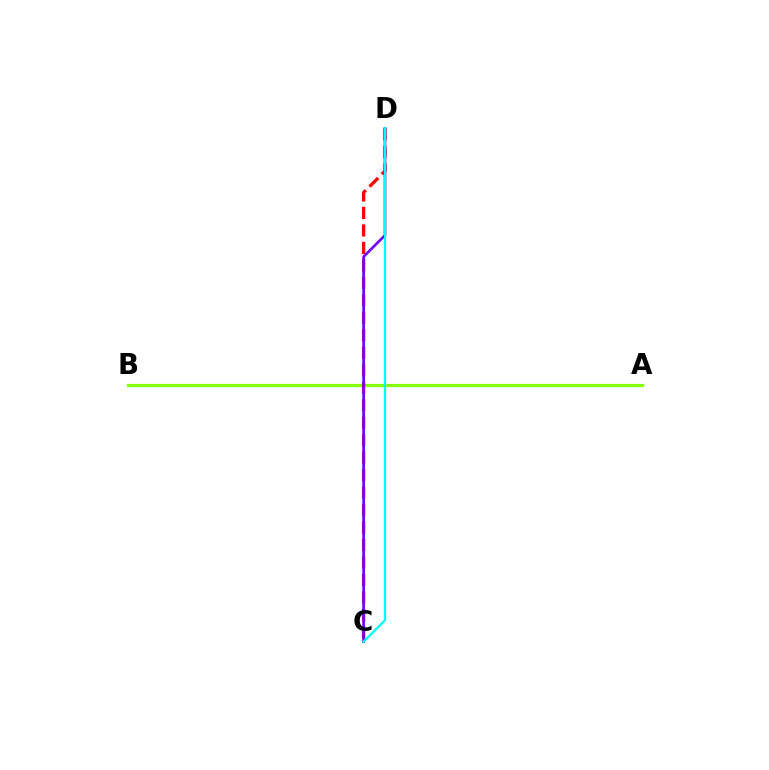{('A', 'B'): [{'color': '#84ff00', 'line_style': 'solid', 'thickness': 2.32}], ('C', 'D'): [{'color': '#ff0000', 'line_style': 'dashed', 'thickness': 2.37}, {'color': '#7200ff', 'line_style': 'solid', 'thickness': 1.93}, {'color': '#00fff6', 'line_style': 'solid', 'thickness': 1.64}]}